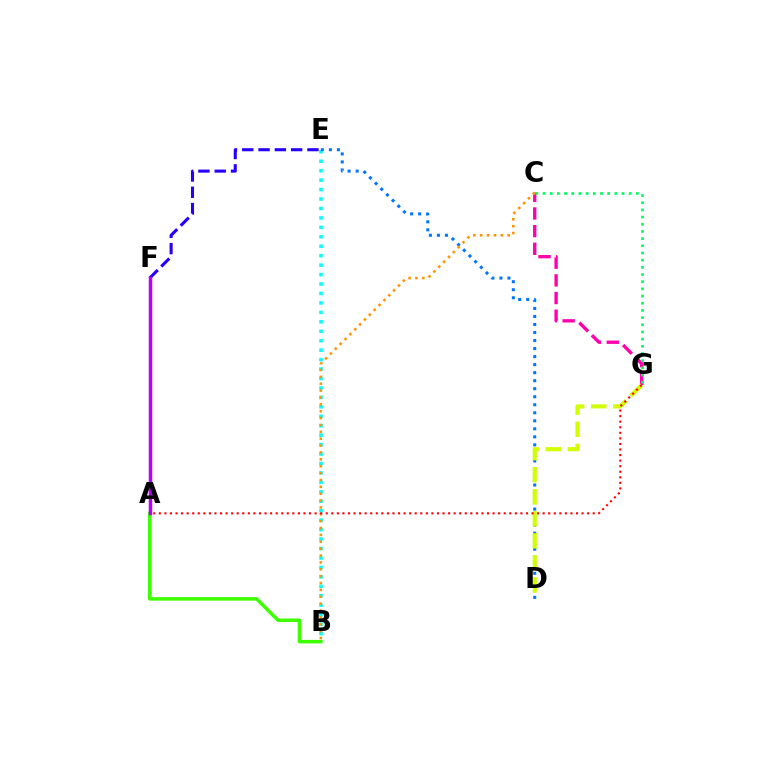{('C', 'G'): [{'color': '#ff00ac', 'line_style': 'dashed', 'thickness': 2.4}, {'color': '#00ff5c', 'line_style': 'dotted', 'thickness': 1.95}], ('E', 'F'): [{'color': '#2500ff', 'line_style': 'dashed', 'thickness': 2.21}], ('B', 'E'): [{'color': '#00fff6', 'line_style': 'dotted', 'thickness': 2.57}], ('D', 'E'): [{'color': '#0074ff', 'line_style': 'dotted', 'thickness': 2.18}], ('D', 'G'): [{'color': '#d1ff00', 'line_style': 'dashed', 'thickness': 3.0}], ('B', 'C'): [{'color': '#ff9400', 'line_style': 'dotted', 'thickness': 1.87}], ('A', 'B'): [{'color': '#3dff00', 'line_style': 'solid', 'thickness': 2.52}], ('A', 'F'): [{'color': '#b900ff', 'line_style': 'solid', 'thickness': 2.51}], ('A', 'G'): [{'color': '#ff0000', 'line_style': 'dotted', 'thickness': 1.51}]}